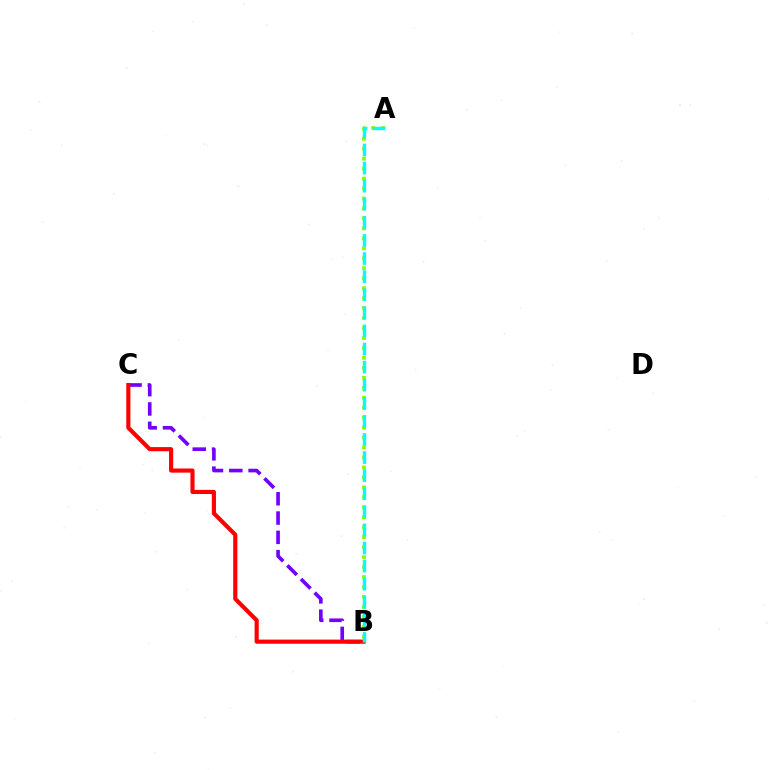{('A', 'B'): [{'color': '#84ff00', 'line_style': 'dotted', 'thickness': 2.71}, {'color': '#00fff6', 'line_style': 'dashed', 'thickness': 2.46}], ('B', 'C'): [{'color': '#7200ff', 'line_style': 'dashed', 'thickness': 2.62}, {'color': '#ff0000', 'line_style': 'solid', 'thickness': 2.98}]}